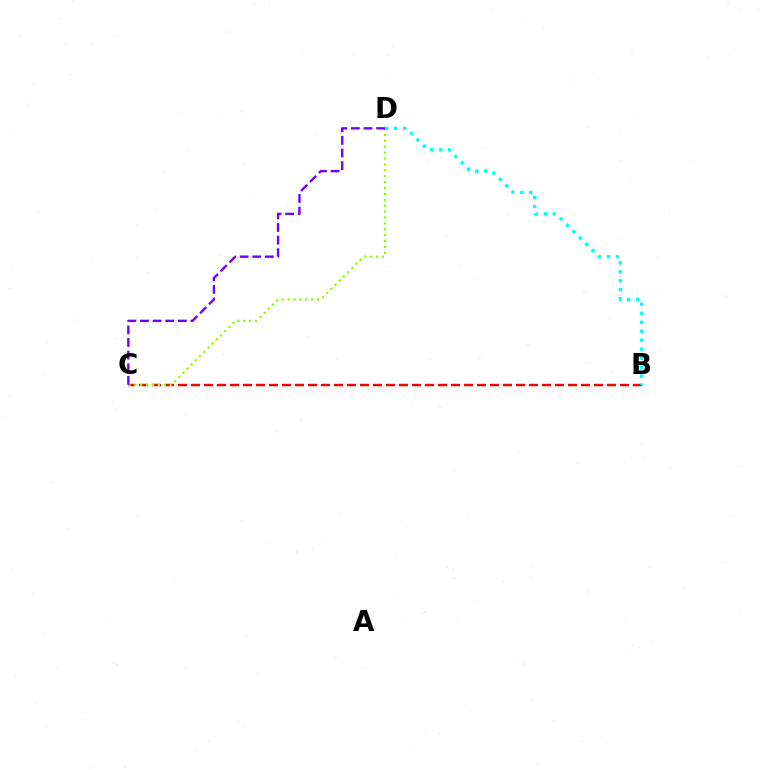{('B', 'C'): [{'color': '#ff0000', 'line_style': 'dashed', 'thickness': 1.77}], ('C', 'D'): [{'color': '#84ff00', 'line_style': 'dotted', 'thickness': 1.6}, {'color': '#7200ff', 'line_style': 'dashed', 'thickness': 1.71}], ('B', 'D'): [{'color': '#00fff6', 'line_style': 'dotted', 'thickness': 2.44}]}